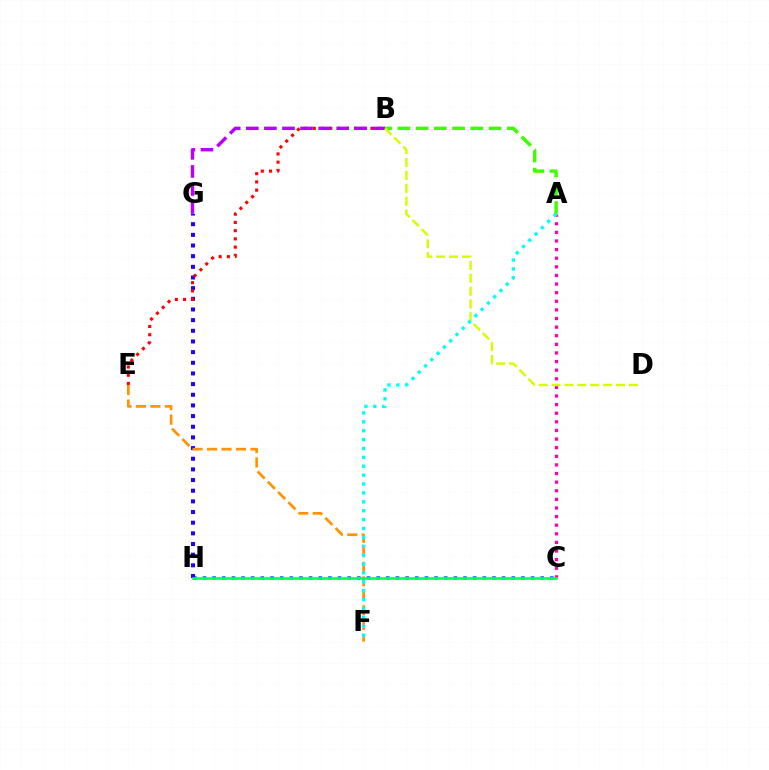{('C', 'H'): [{'color': '#0074ff', 'line_style': 'dotted', 'thickness': 2.62}, {'color': '#00ff5c', 'line_style': 'solid', 'thickness': 1.89}], ('G', 'H'): [{'color': '#2500ff', 'line_style': 'dotted', 'thickness': 2.9}], ('E', 'F'): [{'color': '#ff9400', 'line_style': 'dashed', 'thickness': 1.97}], ('A', 'C'): [{'color': '#ff00ac', 'line_style': 'dotted', 'thickness': 2.34}], ('B', 'E'): [{'color': '#ff0000', 'line_style': 'dotted', 'thickness': 2.24}], ('B', 'G'): [{'color': '#b900ff', 'line_style': 'dashed', 'thickness': 2.46}], ('A', 'B'): [{'color': '#3dff00', 'line_style': 'dashed', 'thickness': 2.48}], ('B', 'D'): [{'color': '#d1ff00', 'line_style': 'dashed', 'thickness': 1.75}], ('A', 'F'): [{'color': '#00fff6', 'line_style': 'dotted', 'thickness': 2.41}]}